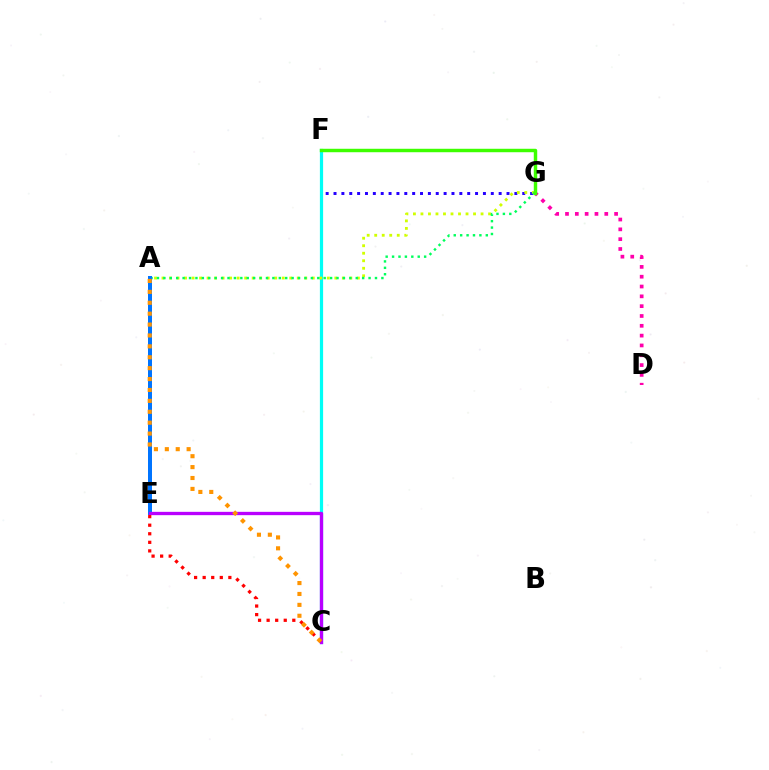{('F', 'G'): [{'color': '#2500ff', 'line_style': 'dotted', 'thickness': 2.14}, {'color': '#3dff00', 'line_style': 'solid', 'thickness': 2.48}], ('C', 'F'): [{'color': '#00fff6', 'line_style': 'solid', 'thickness': 2.32}], ('A', 'G'): [{'color': '#d1ff00', 'line_style': 'dotted', 'thickness': 2.04}, {'color': '#00ff5c', 'line_style': 'dotted', 'thickness': 1.74}], ('A', 'E'): [{'color': '#0074ff', 'line_style': 'solid', 'thickness': 2.88}], ('C', 'E'): [{'color': '#b900ff', 'line_style': 'solid', 'thickness': 2.39}, {'color': '#ff0000', 'line_style': 'dotted', 'thickness': 2.33}], ('A', 'C'): [{'color': '#ff9400', 'line_style': 'dotted', 'thickness': 2.96}], ('D', 'G'): [{'color': '#ff00ac', 'line_style': 'dotted', 'thickness': 2.67}]}